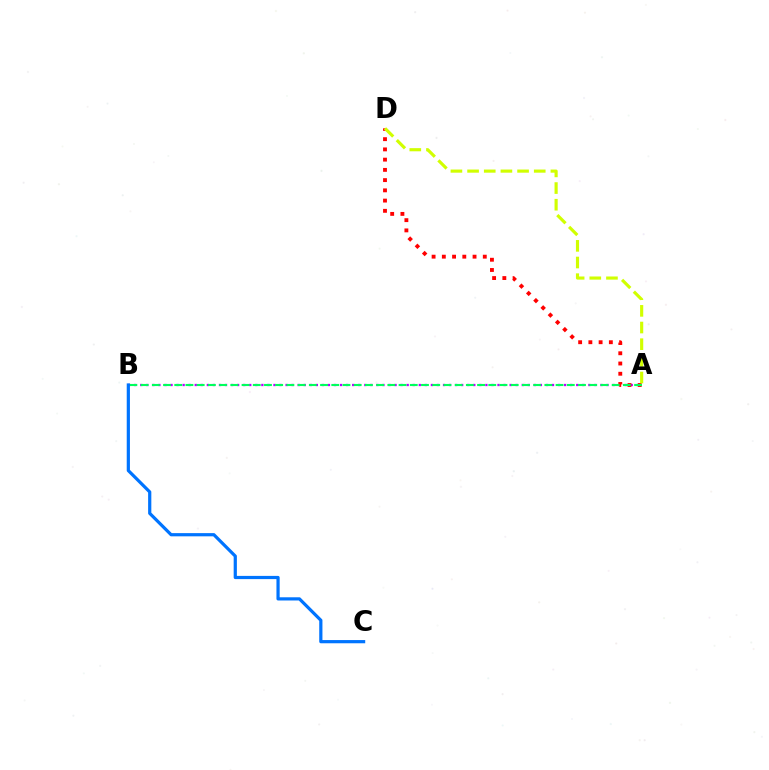{('A', 'B'): [{'color': '#b900ff', 'line_style': 'dotted', 'thickness': 1.65}, {'color': '#00ff5c', 'line_style': 'dashed', 'thickness': 1.52}], ('A', 'D'): [{'color': '#ff0000', 'line_style': 'dotted', 'thickness': 2.78}, {'color': '#d1ff00', 'line_style': 'dashed', 'thickness': 2.26}], ('B', 'C'): [{'color': '#0074ff', 'line_style': 'solid', 'thickness': 2.31}]}